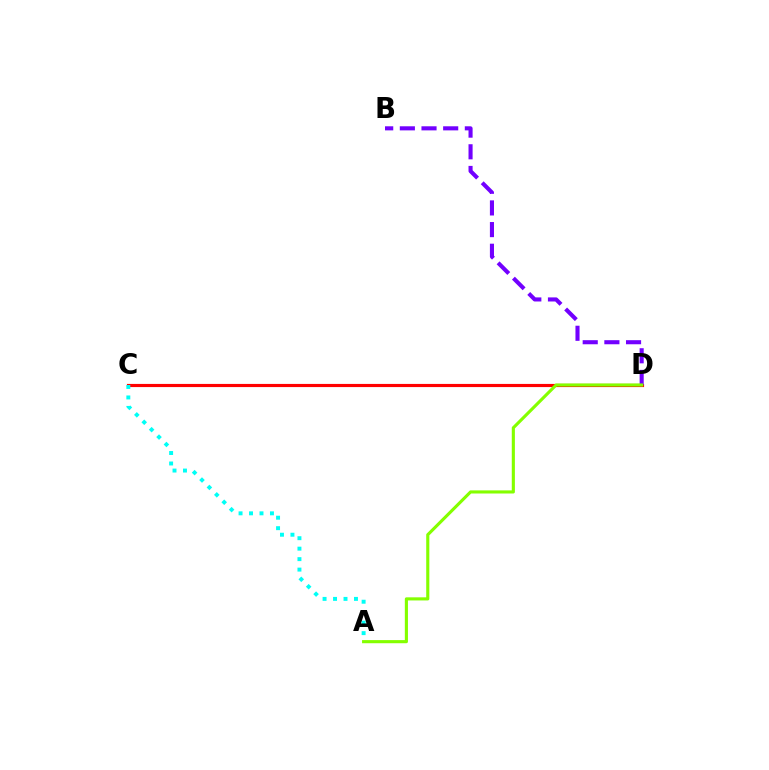{('C', 'D'): [{'color': '#ff0000', 'line_style': 'solid', 'thickness': 2.27}], ('A', 'C'): [{'color': '#00fff6', 'line_style': 'dotted', 'thickness': 2.84}], ('B', 'D'): [{'color': '#7200ff', 'line_style': 'dashed', 'thickness': 2.94}], ('A', 'D'): [{'color': '#84ff00', 'line_style': 'solid', 'thickness': 2.25}]}